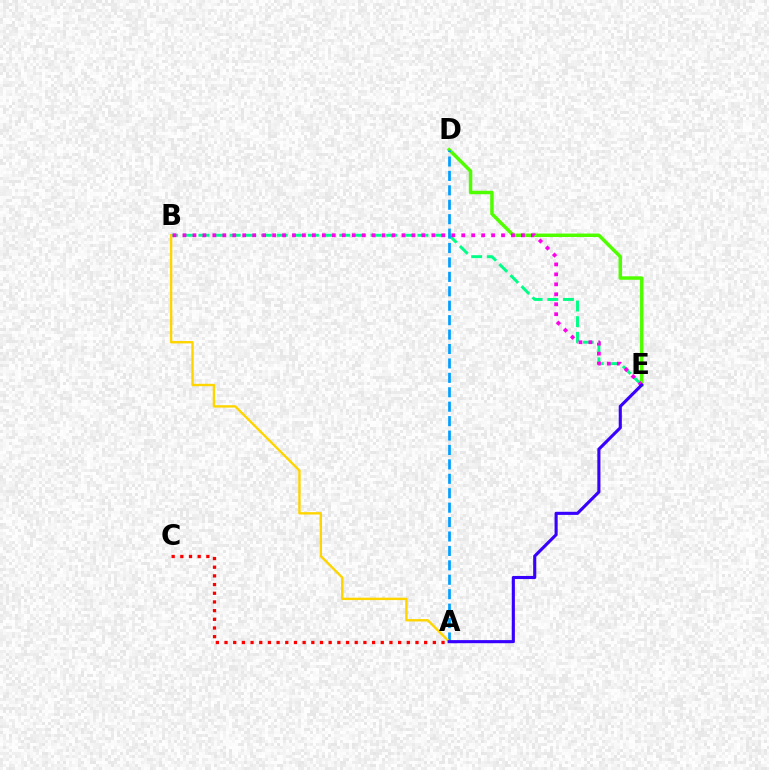{('D', 'E'): [{'color': '#4fff00', 'line_style': 'solid', 'thickness': 2.5}], ('B', 'E'): [{'color': '#00ff86', 'line_style': 'dashed', 'thickness': 2.13}, {'color': '#ff00ed', 'line_style': 'dotted', 'thickness': 2.7}], ('A', 'D'): [{'color': '#009eff', 'line_style': 'dashed', 'thickness': 1.96}], ('A', 'B'): [{'color': '#ffd500', 'line_style': 'solid', 'thickness': 1.72}], ('A', 'C'): [{'color': '#ff0000', 'line_style': 'dotted', 'thickness': 2.36}], ('A', 'E'): [{'color': '#3700ff', 'line_style': 'solid', 'thickness': 2.24}]}